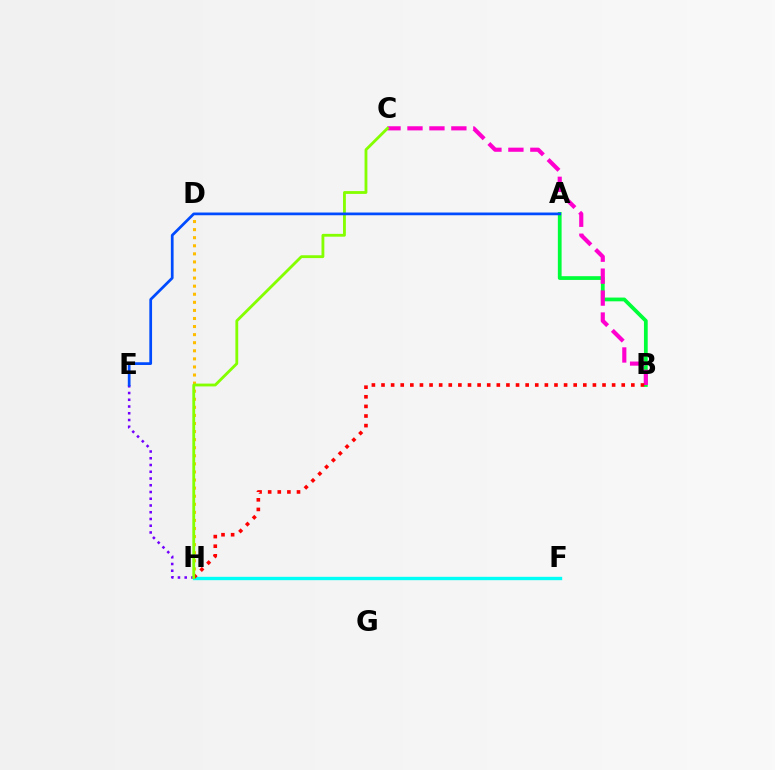{('E', 'H'): [{'color': '#7200ff', 'line_style': 'dotted', 'thickness': 1.83}], ('A', 'B'): [{'color': '#00ff39', 'line_style': 'solid', 'thickness': 2.71}], ('D', 'H'): [{'color': '#ffbd00', 'line_style': 'dotted', 'thickness': 2.19}], ('F', 'H'): [{'color': '#00fff6', 'line_style': 'solid', 'thickness': 2.43}], ('B', 'C'): [{'color': '#ff00cf', 'line_style': 'dashed', 'thickness': 2.98}], ('B', 'H'): [{'color': '#ff0000', 'line_style': 'dotted', 'thickness': 2.61}], ('C', 'H'): [{'color': '#84ff00', 'line_style': 'solid', 'thickness': 2.04}], ('A', 'E'): [{'color': '#004bff', 'line_style': 'solid', 'thickness': 1.97}]}